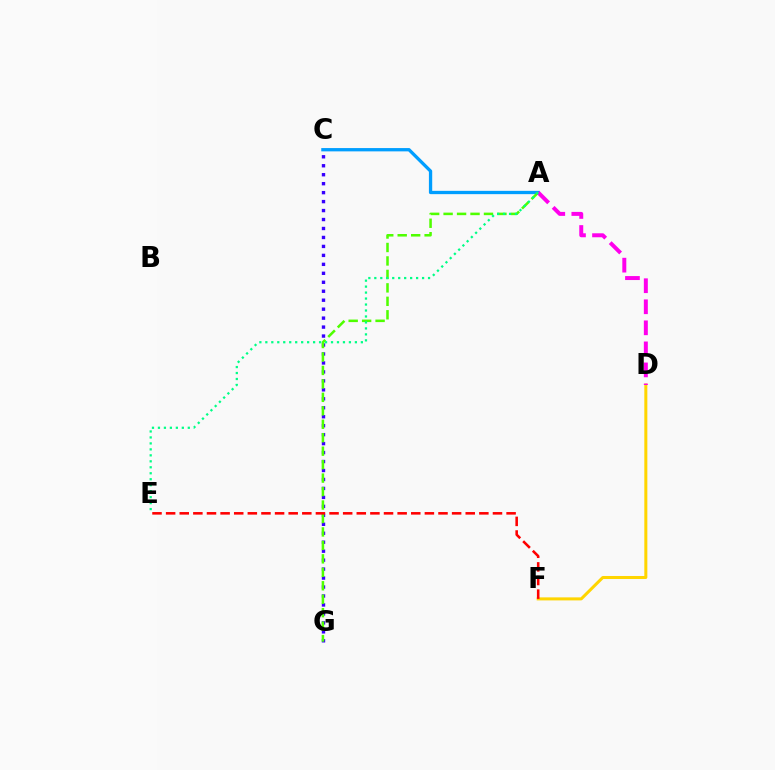{('C', 'G'): [{'color': '#3700ff', 'line_style': 'dotted', 'thickness': 2.44}], ('D', 'F'): [{'color': '#ffd500', 'line_style': 'solid', 'thickness': 2.18}], ('A', 'C'): [{'color': '#009eff', 'line_style': 'solid', 'thickness': 2.38}], ('A', 'G'): [{'color': '#4fff00', 'line_style': 'dashed', 'thickness': 1.83}], ('E', 'F'): [{'color': '#ff0000', 'line_style': 'dashed', 'thickness': 1.85}], ('A', 'D'): [{'color': '#ff00ed', 'line_style': 'dashed', 'thickness': 2.86}], ('A', 'E'): [{'color': '#00ff86', 'line_style': 'dotted', 'thickness': 1.62}]}